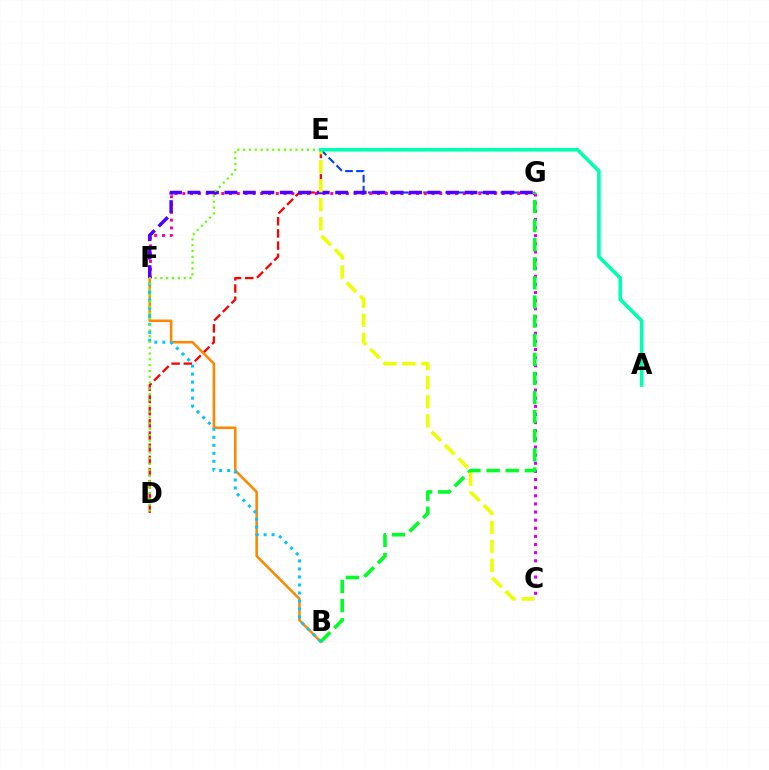{('E', 'G'): [{'color': '#003fff', 'line_style': 'dashed', 'thickness': 1.5}], ('D', 'E'): [{'color': '#ff0000', 'line_style': 'dashed', 'thickness': 1.66}, {'color': '#66ff00', 'line_style': 'dotted', 'thickness': 1.58}], ('C', 'G'): [{'color': '#d600ff', 'line_style': 'dotted', 'thickness': 2.21}], ('B', 'F'): [{'color': '#ff8800', 'line_style': 'solid', 'thickness': 1.86}, {'color': '#00c7ff', 'line_style': 'dotted', 'thickness': 2.18}], ('F', 'G'): [{'color': '#ff00a0', 'line_style': 'dotted', 'thickness': 2.12}, {'color': '#4f00ff', 'line_style': 'dashed', 'thickness': 2.51}], ('B', 'G'): [{'color': '#00ff27', 'line_style': 'dashed', 'thickness': 2.6}], ('C', 'E'): [{'color': '#eeff00', 'line_style': 'dashed', 'thickness': 2.58}], ('A', 'E'): [{'color': '#00ffaf', 'line_style': 'solid', 'thickness': 2.59}]}